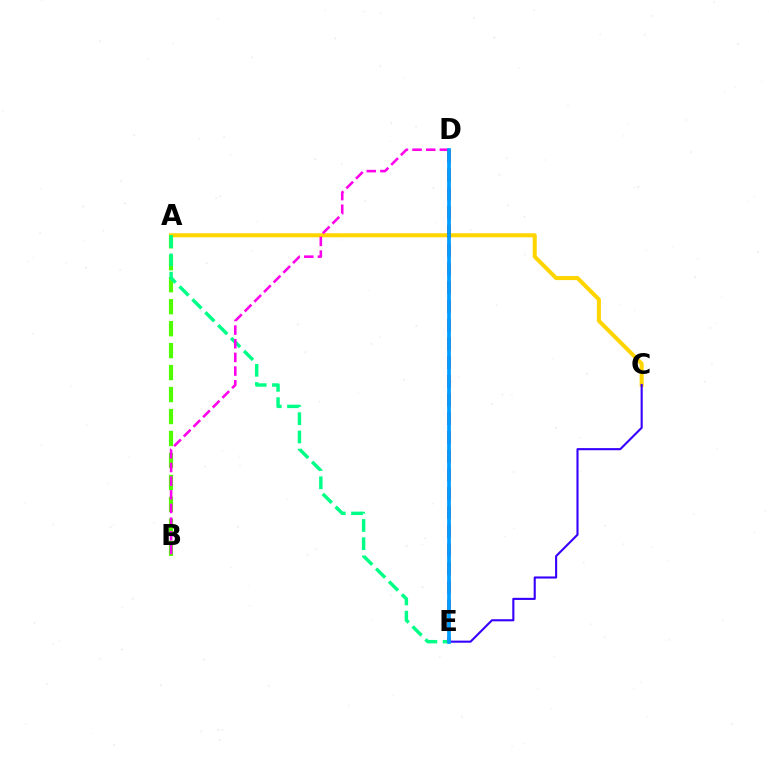{('A', 'C'): [{'color': '#ffd500', 'line_style': 'solid', 'thickness': 2.91}], ('A', 'B'): [{'color': '#4fff00', 'line_style': 'dashed', 'thickness': 2.98}], ('A', 'E'): [{'color': '#00ff86', 'line_style': 'dashed', 'thickness': 2.48}], ('D', 'E'): [{'color': '#ff0000', 'line_style': 'dashed', 'thickness': 2.54}, {'color': '#009eff', 'line_style': 'solid', 'thickness': 2.69}], ('C', 'E'): [{'color': '#3700ff', 'line_style': 'solid', 'thickness': 1.52}], ('B', 'D'): [{'color': '#ff00ed', 'line_style': 'dashed', 'thickness': 1.86}]}